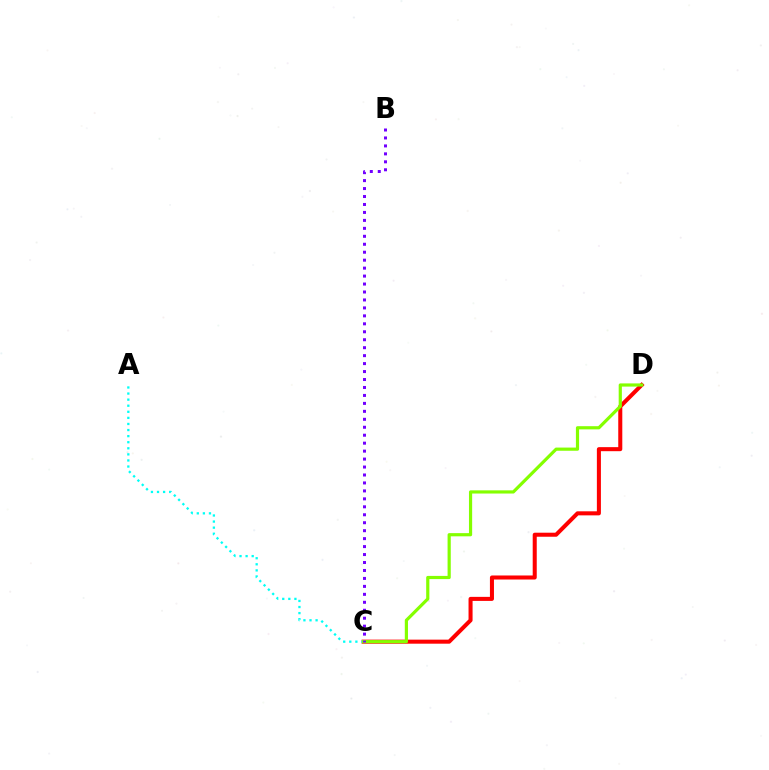{('C', 'D'): [{'color': '#ff0000', 'line_style': 'solid', 'thickness': 2.91}, {'color': '#84ff00', 'line_style': 'solid', 'thickness': 2.29}], ('A', 'C'): [{'color': '#00fff6', 'line_style': 'dotted', 'thickness': 1.65}], ('B', 'C'): [{'color': '#7200ff', 'line_style': 'dotted', 'thickness': 2.16}]}